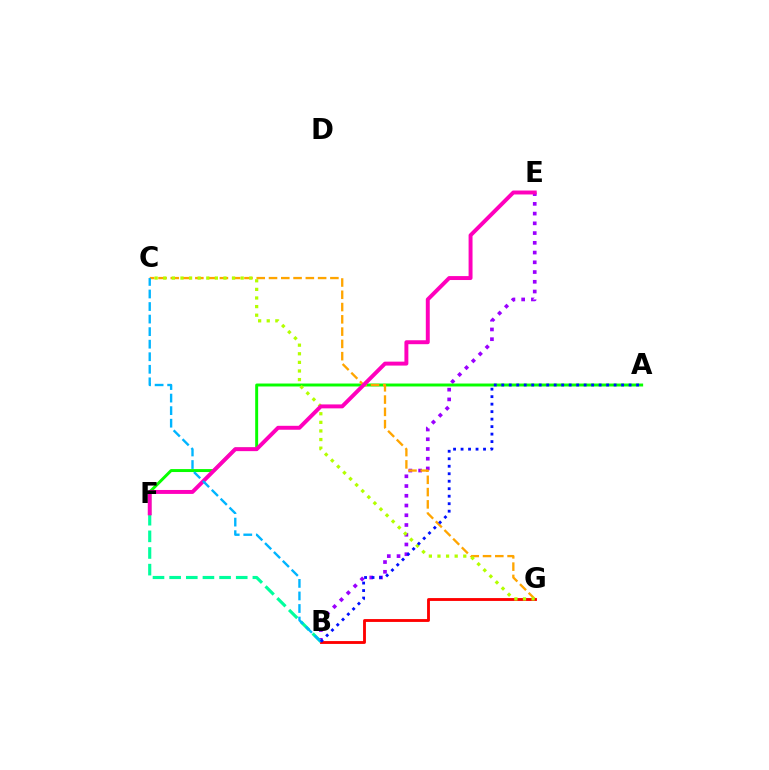{('B', 'E'): [{'color': '#9b00ff', 'line_style': 'dotted', 'thickness': 2.65}], ('A', 'F'): [{'color': '#08ff00', 'line_style': 'solid', 'thickness': 2.13}], ('C', 'G'): [{'color': '#ffa500', 'line_style': 'dashed', 'thickness': 1.67}, {'color': '#b3ff00', 'line_style': 'dotted', 'thickness': 2.34}], ('B', 'G'): [{'color': '#ff0000', 'line_style': 'solid', 'thickness': 2.06}], ('B', 'F'): [{'color': '#00ff9d', 'line_style': 'dashed', 'thickness': 2.26}], ('E', 'F'): [{'color': '#ff00bd', 'line_style': 'solid', 'thickness': 2.84}], ('B', 'C'): [{'color': '#00b5ff', 'line_style': 'dashed', 'thickness': 1.7}], ('A', 'B'): [{'color': '#0010ff', 'line_style': 'dotted', 'thickness': 2.04}]}